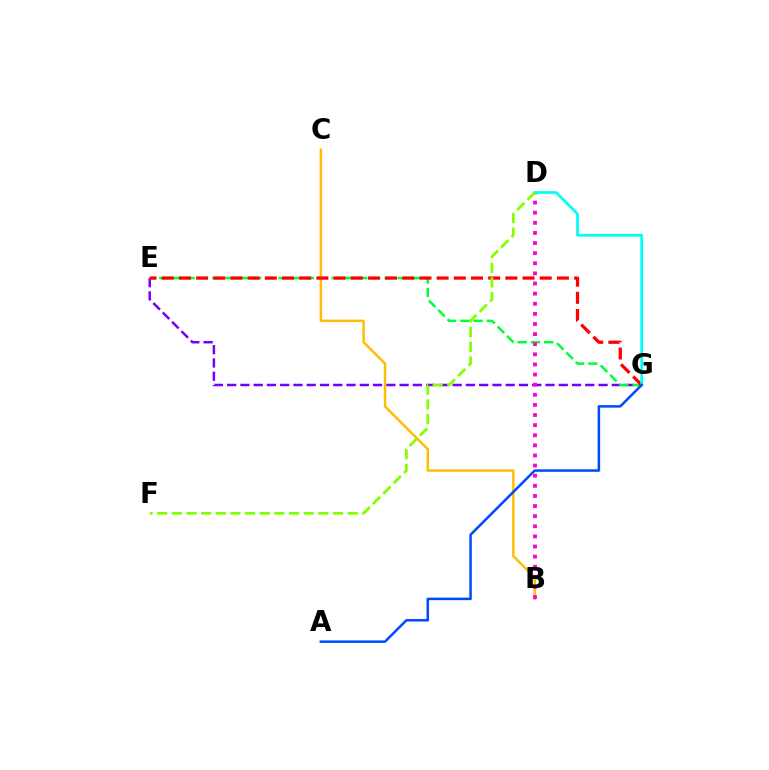{('E', 'G'): [{'color': '#7200ff', 'line_style': 'dashed', 'thickness': 1.8}, {'color': '#00ff39', 'line_style': 'dashed', 'thickness': 1.8}, {'color': '#ff0000', 'line_style': 'dashed', 'thickness': 2.33}], ('B', 'C'): [{'color': '#ffbd00', 'line_style': 'solid', 'thickness': 1.76}], ('B', 'D'): [{'color': '#ff00cf', 'line_style': 'dotted', 'thickness': 2.75}], ('D', 'G'): [{'color': '#00fff6', 'line_style': 'solid', 'thickness': 1.96}], ('A', 'G'): [{'color': '#004bff', 'line_style': 'solid', 'thickness': 1.81}], ('D', 'F'): [{'color': '#84ff00', 'line_style': 'dashed', 'thickness': 1.99}]}